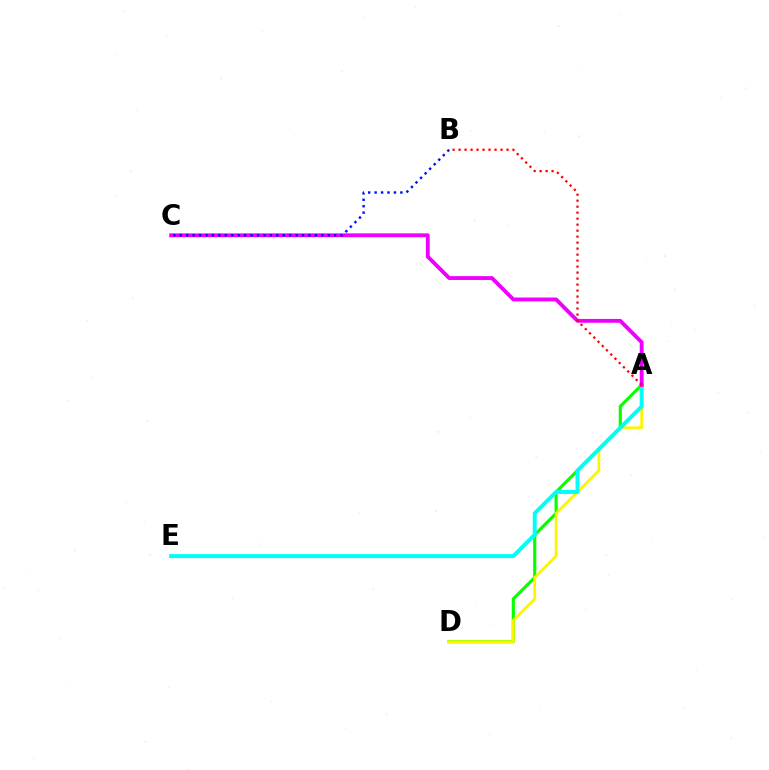{('A', 'D'): [{'color': '#08ff00', 'line_style': 'solid', 'thickness': 2.27}, {'color': '#fcf500', 'line_style': 'solid', 'thickness': 1.98}], ('A', 'E'): [{'color': '#00fff6', 'line_style': 'solid', 'thickness': 2.87}], ('A', 'C'): [{'color': '#ee00ff', 'line_style': 'solid', 'thickness': 2.76}], ('A', 'B'): [{'color': '#ff0000', 'line_style': 'dotted', 'thickness': 1.63}], ('B', 'C'): [{'color': '#0010ff', 'line_style': 'dotted', 'thickness': 1.75}]}